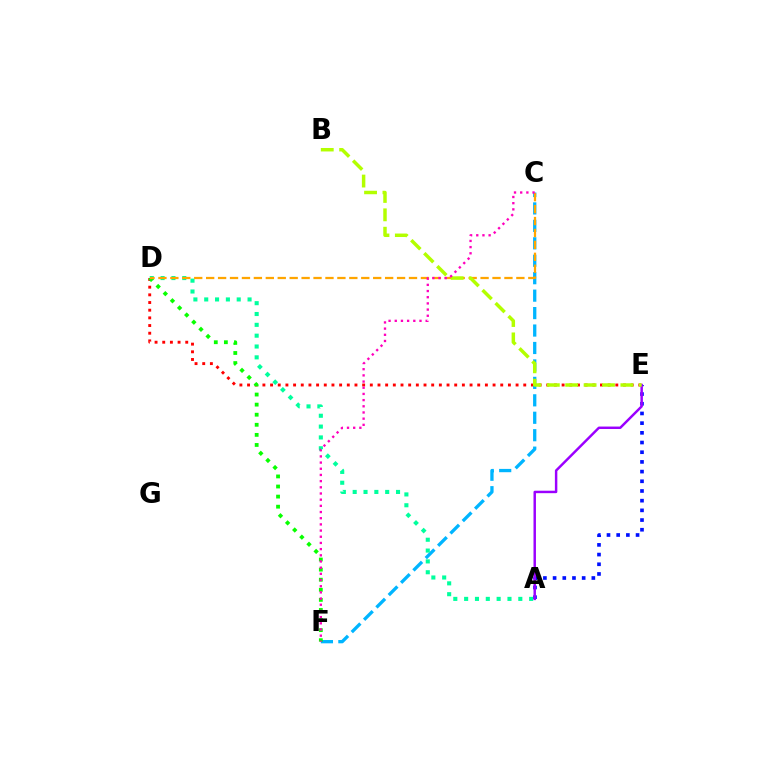{('A', 'E'): [{'color': '#0010ff', 'line_style': 'dotted', 'thickness': 2.63}, {'color': '#9b00ff', 'line_style': 'solid', 'thickness': 1.77}], ('D', 'E'): [{'color': '#ff0000', 'line_style': 'dotted', 'thickness': 2.08}], ('C', 'F'): [{'color': '#00b5ff', 'line_style': 'dashed', 'thickness': 2.37}, {'color': '#ff00bd', 'line_style': 'dotted', 'thickness': 1.68}], ('A', 'D'): [{'color': '#00ff9d', 'line_style': 'dotted', 'thickness': 2.94}], ('D', 'F'): [{'color': '#08ff00', 'line_style': 'dotted', 'thickness': 2.74}], ('C', 'D'): [{'color': '#ffa500', 'line_style': 'dashed', 'thickness': 1.62}], ('B', 'E'): [{'color': '#b3ff00', 'line_style': 'dashed', 'thickness': 2.5}]}